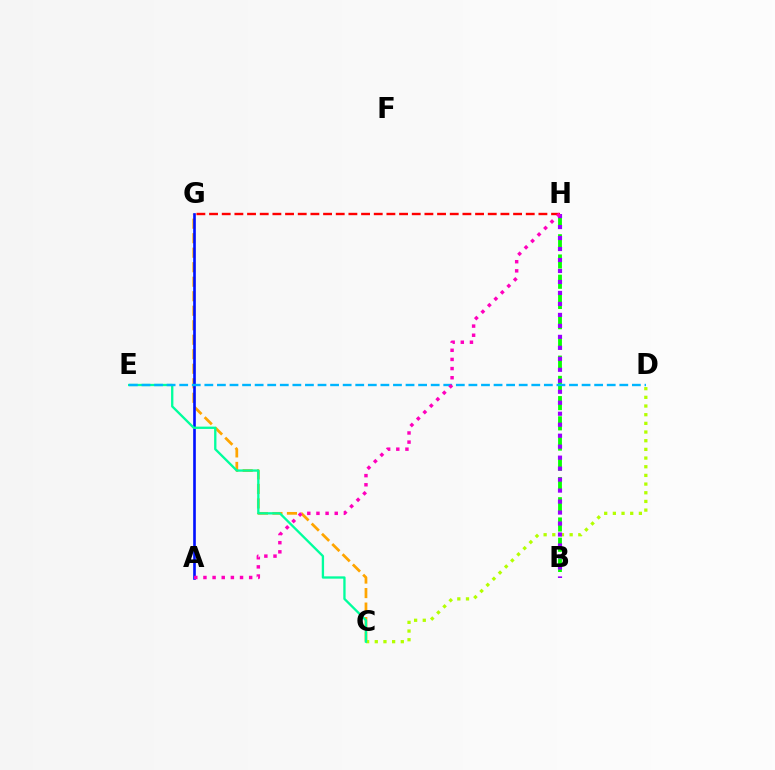{('C', 'G'): [{'color': '#ffa500', 'line_style': 'dashed', 'thickness': 1.97}], ('B', 'H'): [{'color': '#08ff00', 'line_style': 'dashed', 'thickness': 2.75}, {'color': '#9b00ff', 'line_style': 'dotted', 'thickness': 2.98}], ('G', 'H'): [{'color': '#ff0000', 'line_style': 'dashed', 'thickness': 1.72}], ('A', 'G'): [{'color': '#0010ff', 'line_style': 'solid', 'thickness': 1.9}], ('C', 'D'): [{'color': '#b3ff00', 'line_style': 'dotted', 'thickness': 2.36}], ('C', 'E'): [{'color': '#00ff9d', 'line_style': 'solid', 'thickness': 1.67}], ('D', 'E'): [{'color': '#00b5ff', 'line_style': 'dashed', 'thickness': 1.71}], ('A', 'H'): [{'color': '#ff00bd', 'line_style': 'dotted', 'thickness': 2.48}]}